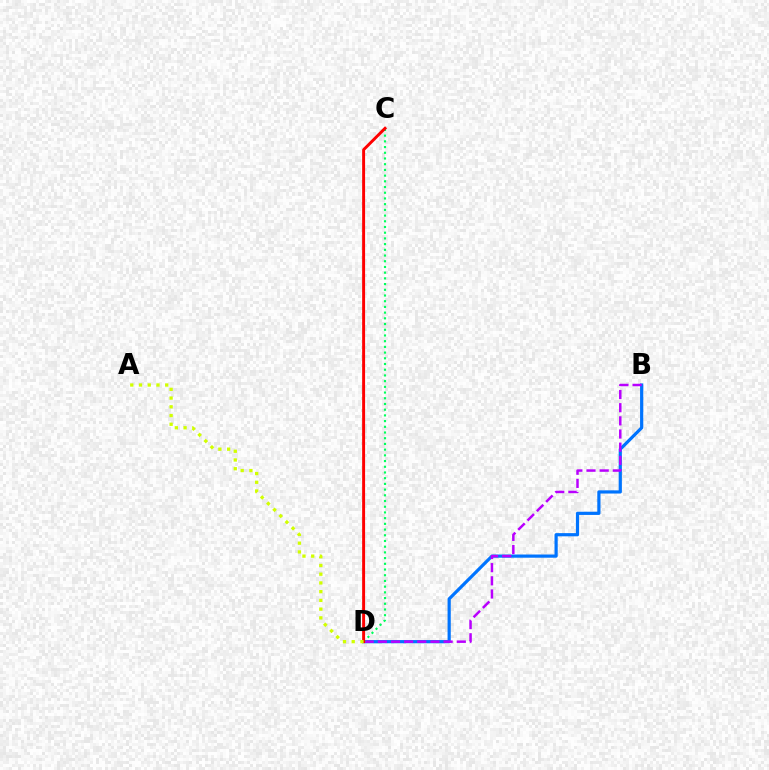{('B', 'D'): [{'color': '#0074ff', 'line_style': 'solid', 'thickness': 2.3}, {'color': '#b900ff', 'line_style': 'dashed', 'thickness': 1.79}], ('C', 'D'): [{'color': '#00ff5c', 'line_style': 'dotted', 'thickness': 1.55}, {'color': '#ff0000', 'line_style': 'solid', 'thickness': 2.12}], ('A', 'D'): [{'color': '#d1ff00', 'line_style': 'dotted', 'thickness': 2.37}]}